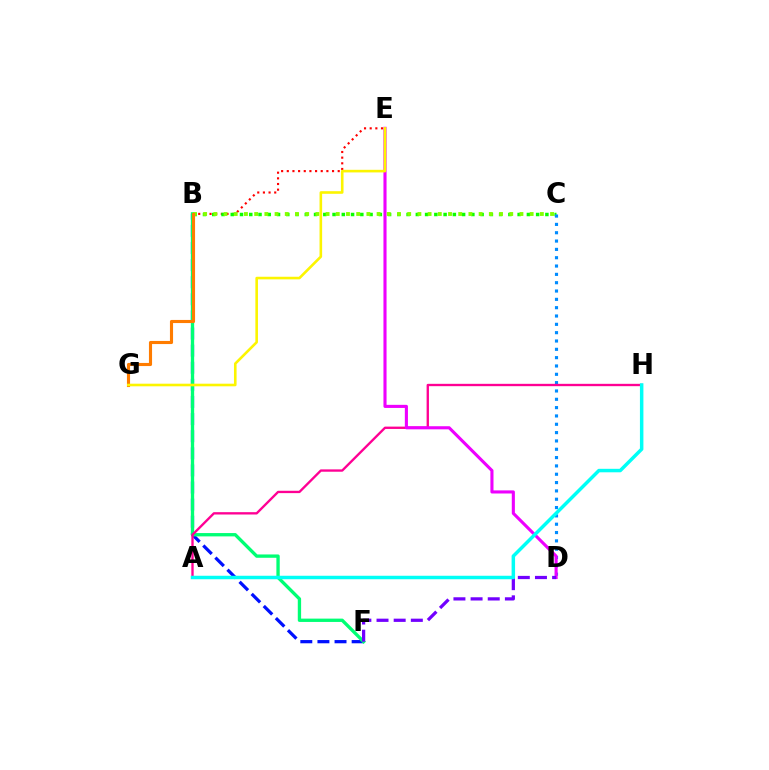{('B', 'F'): [{'color': '#0010ff', 'line_style': 'dashed', 'thickness': 2.32}, {'color': '#00ff74', 'line_style': 'solid', 'thickness': 2.4}], ('B', 'E'): [{'color': '#ff0000', 'line_style': 'dotted', 'thickness': 1.54}], ('B', 'C'): [{'color': '#08ff00', 'line_style': 'dotted', 'thickness': 2.51}, {'color': '#84ff00', 'line_style': 'dotted', 'thickness': 2.77}], ('C', 'D'): [{'color': '#008cff', 'line_style': 'dotted', 'thickness': 2.26}], ('A', 'H'): [{'color': '#ff0094', 'line_style': 'solid', 'thickness': 1.69}, {'color': '#00fff6', 'line_style': 'solid', 'thickness': 2.51}], ('D', 'E'): [{'color': '#ee00ff', 'line_style': 'solid', 'thickness': 2.23}], ('B', 'G'): [{'color': '#ff7c00', 'line_style': 'solid', 'thickness': 2.24}], ('D', 'F'): [{'color': '#7200ff', 'line_style': 'dashed', 'thickness': 2.33}], ('E', 'G'): [{'color': '#fcf500', 'line_style': 'solid', 'thickness': 1.87}]}